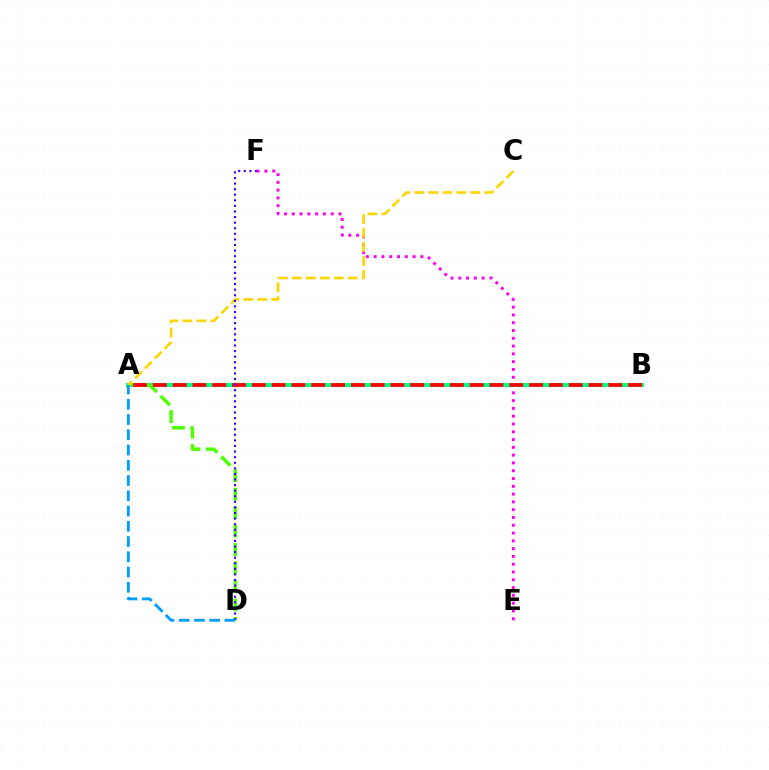{('E', 'F'): [{'color': '#ff00ed', 'line_style': 'dotted', 'thickness': 2.12}], ('A', 'B'): [{'color': '#00ff86', 'line_style': 'solid', 'thickness': 2.85}, {'color': '#ff0000', 'line_style': 'dashed', 'thickness': 2.69}], ('A', 'D'): [{'color': '#4fff00', 'line_style': 'dashed', 'thickness': 2.51}, {'color': '#009eff', 'line_style': 'dashed', 'thickness': 2.07}], ('A', 'C'): [{'color': '#ffd500', 'line_style': 'dashed', 'thickness': 1.9}], ('D', 'F'): [{'color': '#3700ff', 'line_style': 'dotted', 'thickness': 1.52}]}